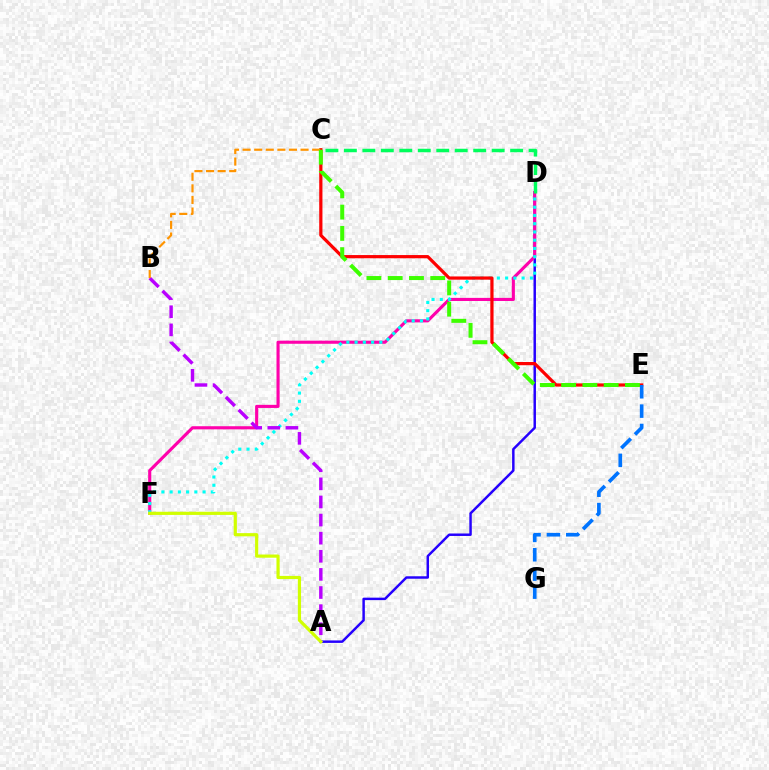{('A', 'D'): [{'color': '#2500ff', 'line_style': 'solid', 'thickness': 1.78}], ('D', 'F'): [{'color': '#ff00ac', 'line_style': 'solid', 'thickness': 2.24}, {'color': '#00fff6', 'line_style': 'dotted', 'thickness': 2.24}], ('C', 'E'): [{'color': '#ff0000', 'line_style': 'solid', 'thickness': 2.32}, {'color': '#3dff00', 'line_style': 'dashed', 'thickness': 2.89}], ('A', 'B'): [{'color': '#b900ff', 'line_style': 'dashed', 'thickness': 2.46}], ('E', 'G'): [{'color': '#0074ff', 'line_style': 'dashed', 'thickness': 2.63}], ('B', 'C'): [{'color': '#ff9400', 'line_style': 'dashed', 'thickness': 1.57}], ('A', 'F'): [{'color': '#d1ff00', 'line_style': 'solid', 'thickness': 2.29}], ('C', 'D'): [{'color': '#00ff5c', 'line_style': 'dashed', 'thickness': 2.51}]}